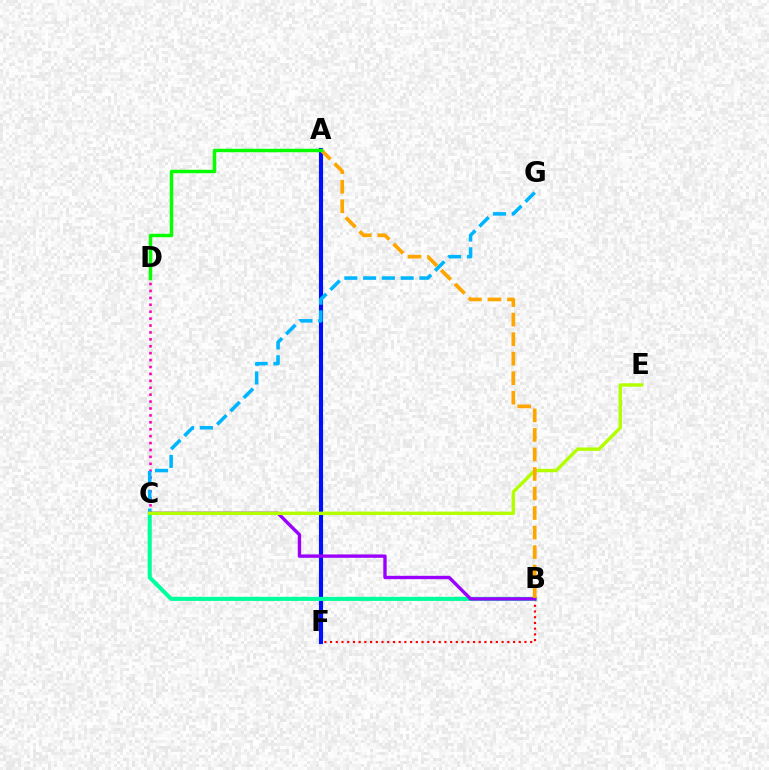{('B', 'F'): [{'color': '#ff0000', 'line_style': 'dotted', 'thickness': 1.55}], ('A', 'F'): [{'color': '#0010ff', 'line_style': 'solid', 'thickness': 2.97}], ('C', 'D'): [{'color': '#ff00bd', 'line_style': 'dotted', 'thickness': 1.88}], ('C', 'G'): [{'color': '#00b5ff', 'line_style': 'dashed', 'thickness': 2.55}], ('B', 'C'): [{'color': '#00ff9d', 'line_style': 'solid', 'thickness': 2.93}, {'color': '#9b00ff', 'line_style': 'solid', 'thickness': 2.42}], ('C', 'E'): [{'color': '#b3ff00', 'line_style': 'solid', 'thickness': 2.46}], ('A', 'B'): [{'color': '#ffa500', 'line_style': 'dashed', 'thickness': 2.65}], ('A', 'D'): [{'color': '#08ff00', 'line_style': 'solid', 'thickness': 2.49}]}